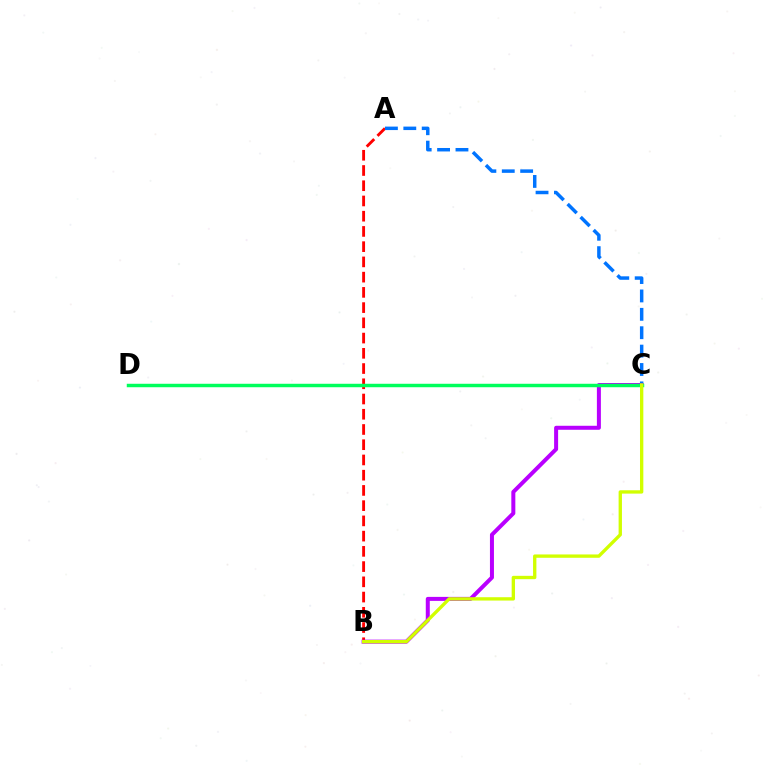{('A', 'B'): [{'color': '#ff0000', 'line_style': 'dashed', 'thickness': 2.07}], ('A', 'C'): [{'color': '#0074ff', 'line_style': 'dashed', 'thickness': 2.5}], ('B', 'C'): [{'color': '#b900ff', 'line_style': 'solid', 'thickness': 2.88}, {'color': '#d1ff00', 'line_style': 'solid', 'thickness': 2.4}], ('C', 'D'): [{'color': '#00ff5c', 'line_style': 'solid', 'thickness': 2.49}]}